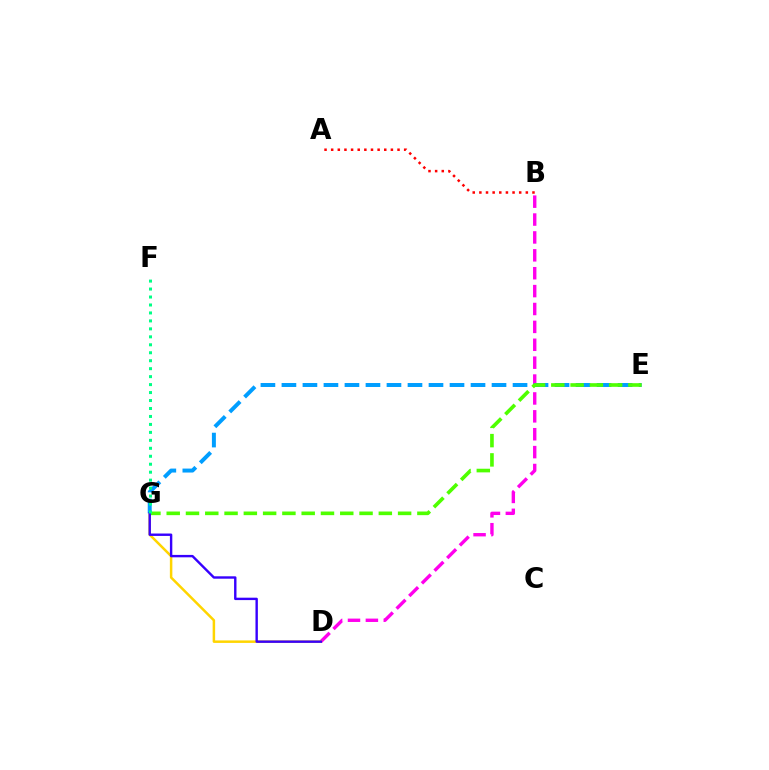{('B', 'D'): [{'color': '#ff00ed', 'line_style': 'dashed', 'thickness': 2.43}], ('A', 'B'): [{'color': '#ff0000', 'line_style': 'dotted', 'thickness': 1.8}], ('D', 'G'): [{'color': '#ffd500', 'line_style': 'solid', 'thickness': 1.8}, {'color': '#3700ff', 'line_style': 'solid', 'thickness': 1.73}], ('E', 'G'): [{'color': '#009eff', 'line_style': 'dashed', 'thickness': 2.85}, {'color': '#4fff00', 'line_style': 'dashed', 'thickness': 2.62}], ('F', 'G'): [{'color': '#00ff86', 'line_style': 'dotted', 'thickness': 2.16}]}